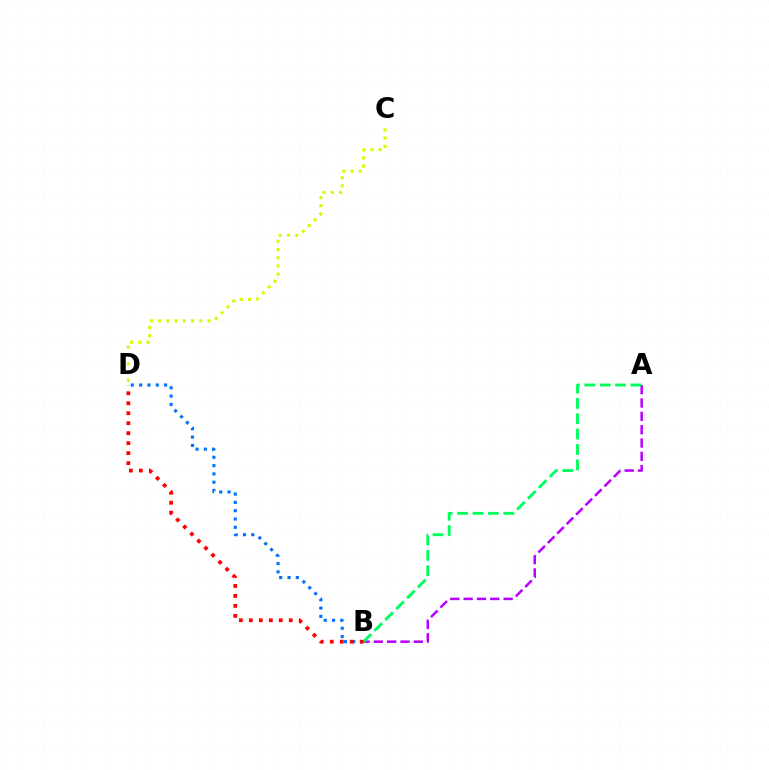{('C', 'D'): [{'color': '#d1ff00', 'line_style': 'dotted', 'thickness': 2.24}], ('A', 'B'): [{'color': '#b900ff', 'line_style': 'dashed', 'thickness': 1.81}, {'color': '#00ff5c', 'line_style': 'dashed', 'thickness': 2.09}], ('B', 'D'): [{'color': '#0074ff', 'line_style': 'dotted', 'thickness': 2.26}, {'color': '#ff0000', 'line_style': 'dotted', 'thickness': 2.71}]}